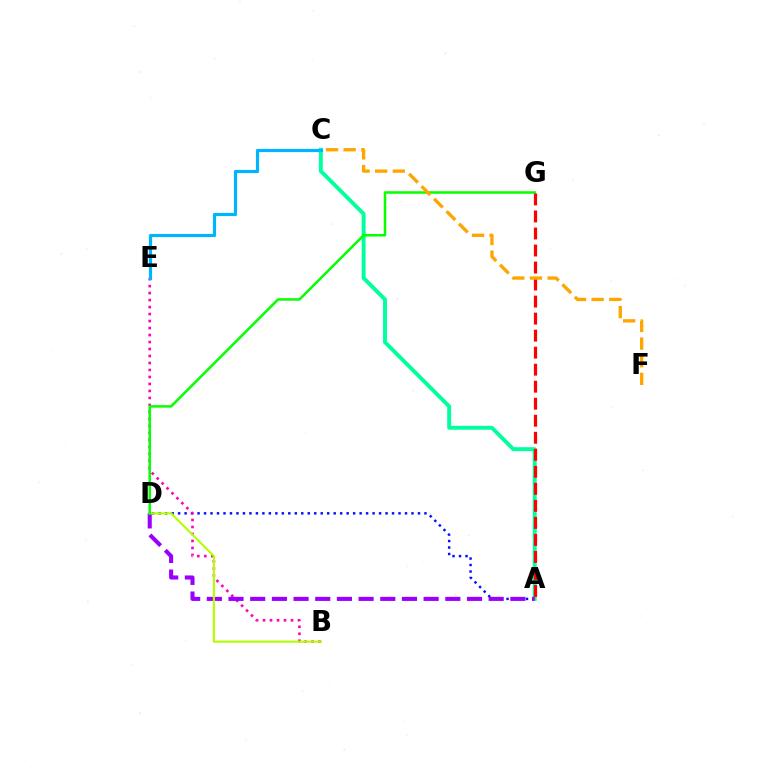{('A', 'D'): [{'color': '#0010ff', 'line_style': 'dotted', 'thickness': 1.76}, {'color': '#9b00ff', 'line_style': 'dashed', 'thickness': 2.95}], ('B', 'E'): [{'color': '#ff00bd', 'line_style': 'dotted', 'thickness': 1.9}], ('A', 'C'): [{'color': '#00ff9d', 'line_style': 'solid', 'thickness': 2.82}], ('B', 'D'): [{'color': '#b3ff00', 'line_style': 'solid', 'thickness': 1.55}], ('C', 'E'): [{'color': '#00b5ff', 'line_style': 'solid', 'thickness': 2.29}], ('D', 'G'): [{'color': '#08ff00', 'line_style': 'solid', 'thickness': 1.82}], ('A', 'G'): [{'color': '#ff0000', 'line_style': 'dashed', 'thickness': 2.31}], ('C', 'F'): [{'color': '#ffa500', 'line_style': 'dashed', 'thickness': 2.4}]}